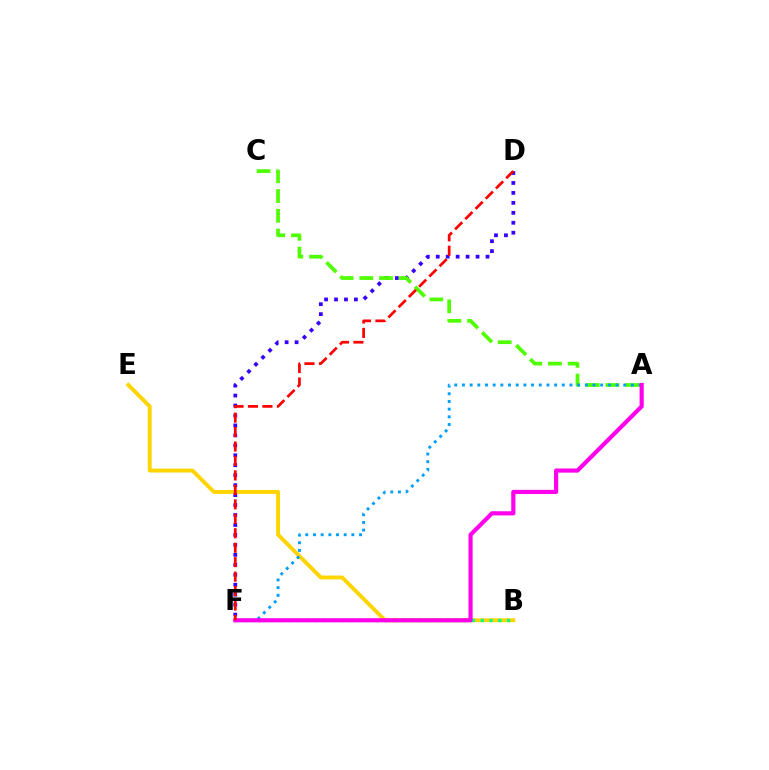{('B', 'E'): [{'color': '#ffd500', 'line_style': 'solid', 'thickness': 2.81}], ('B', 'F'): [{'color': '#00ff86', 'line_style': 'dotted', 'thickness': 2.38}], ('D', 'F'): [{'color': '#3700ff', 'line_style': 'dotted', 'thickness': 2.7}, {'color': '#ff0000', 'line_style': 'dashed', 'thickness': 1.96}], ('A', 'C'): [{'color': '#4fff00', 'line_style': 'dashed', 'thickness': 2.68}], ('A', 'F'): [{'color': '#009eff', 'line_style': 'dotted', 'thickness': 2.09}, {'color': '#ff00ed', 'line_style': 'solid', 'thickness': 3.0}]}